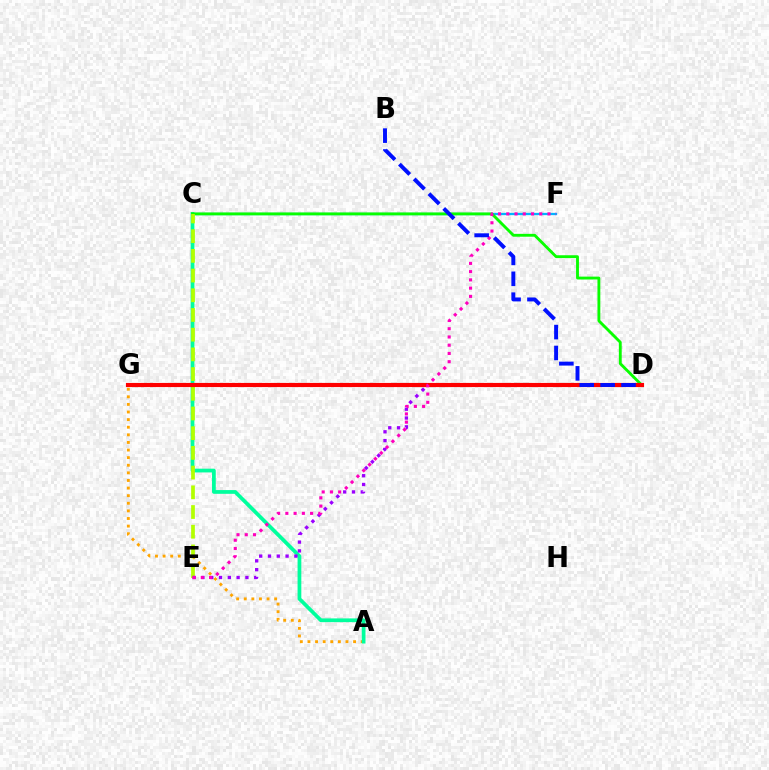{('A', 'G'): [{'color': '#ffa500', 'line_style': 'dotted', 'thickness': 2.07}], ('C', 'F'): [{'color': '#00b5ff', 'line_style': 'solid', 'thickness': 1.64}], ('A', 'C'): [{'color': '#00ff9d', 'line_style': 'solid', 'thickness': 2.69}], ('C', 'D'): [{'color': '#08ff00', 'line_style': 'solid', 'thickness': 2.06}], ('C', 'E'): [{'color': '#b3ff00', 'line_style': 'dashed', 'thickness': 2.68}], ('D', 'E'): [{'color': '#9b00ff', 'line_style': 'dotted', 'thickness': 2.39}], ('D', 'G'): [{'color': '#ff0000', 'line_style': 'solid', 'thickness': 2.98}], ('E', 'F'): [{'color': '#ff00bd', 'line_style': 'dotted', 'thickness': 2.24}], ('B', 'D'): [{'color': '#0010ff', 'line_style': 'dashed', 'thickness': 2.84}]}